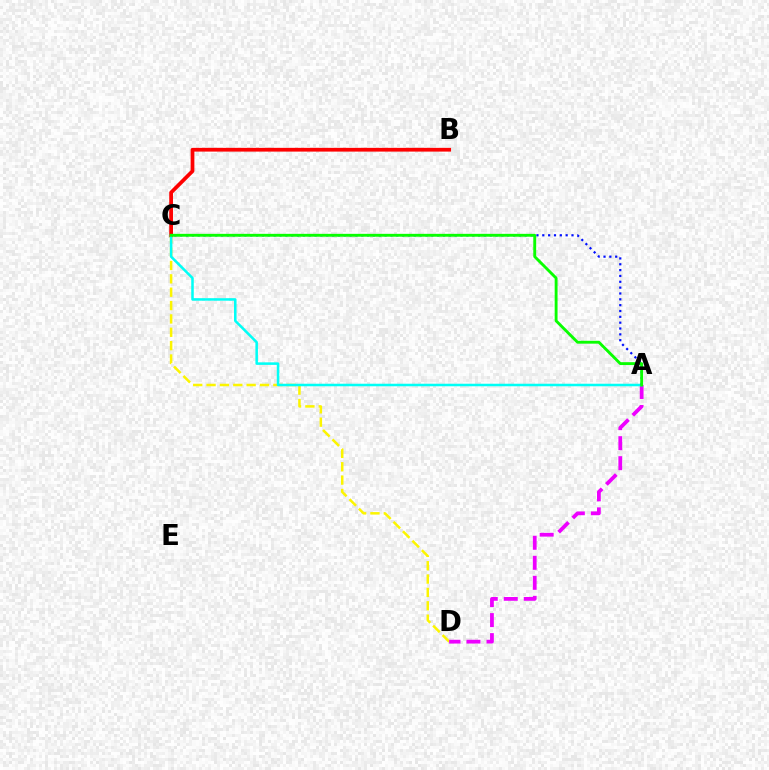{('B', 'C'): [{'color': '#ff0000', 'line_style': 'solid', 'thickness': 2.7}], ('C', 'D'): [{'color': '#fcf500', 'line_style': 'dashed', 'thickness': 1.81}], ('A', 'D'): [{'color': '#ee00ff', 'line_style': 'dashed', 'thickness': 2.72}], ('A', 'C'): [{'color': '#00fff6', 'line_style': 'solid', 'thickness': 1.82}, {'color': '#0010ff', 'line_style': 'dotted', 'thickness': 1.59}, {'color': '#08ff00', 'line_style': 'solid', 'thickness': 2.07}]}